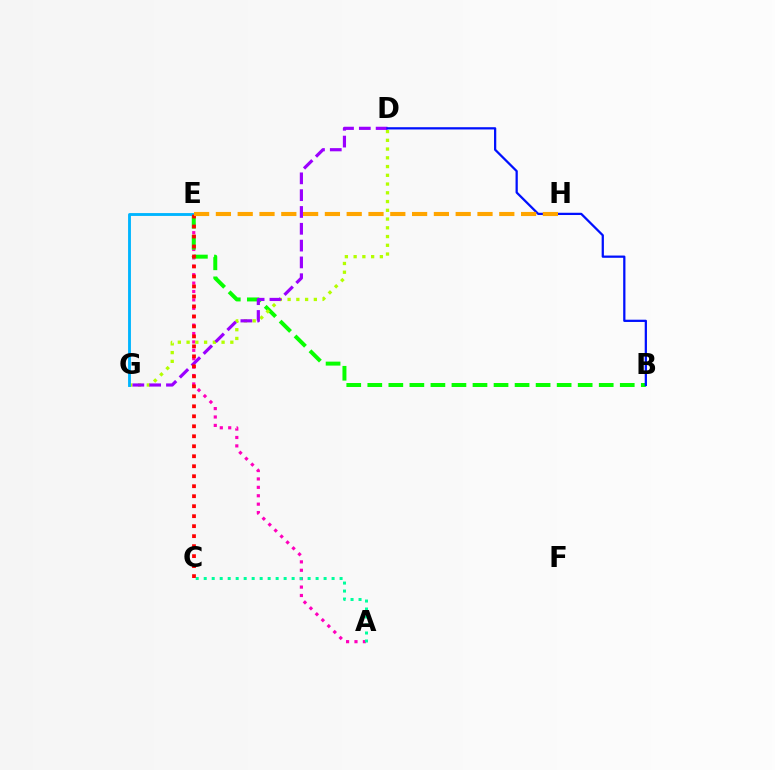{('A', 'E'): [{'color': '#ff00bd', 'line_style': 'dotted', 'thickness': 2.28}], ('B', 'E'): [{'color': '#08ff00', 'line_style': 'dashed', 'thickness': 2.86}], ('D', 'G'): [{'color': '#b3ff00', 'line_style': 'dotted', 'thickness': 2.38}, {'color': '#9b00ff', 'line_style': 'dashed', 'thickness': 2.28}], ('A', 'C'): [{'color': '#00ff9d', 'line_style': 'dotted', 'thickness': 2.17}], ('E', 'G'): [{'color': '#00b5ff', 'line_style': 'solid', 'thickness': 2.07}], ('B', 'D'): [{'color': '#0010ff', 'line_style': 'solid', 'thickness': 1.62}], ('C', 'E'): [{'color': '#ff0000', 'line_style': 'dotted', 'thickness': 2.71}], ('E', 'H'): [{'color': '#ffa500', 'line_style': 'dashed', 'thickness': 2.96}]}